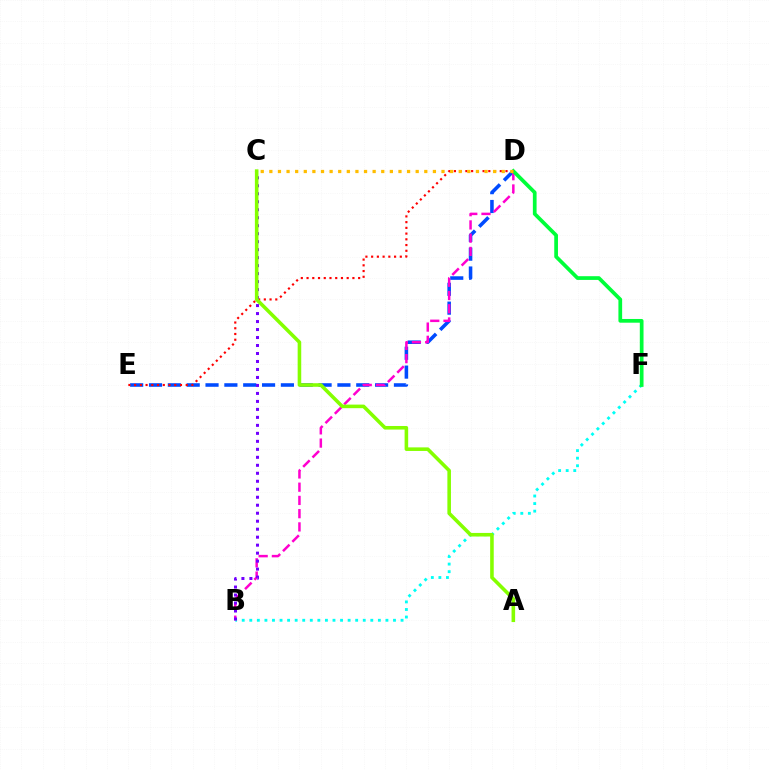{('B', 'F'): [{'color': '#00fff6', 'line_style': 'dotted', 'thickness': 2.06}], ('D', 'E'): [{'color': '#004bff', 'line_style': 'dashed', 'thickness': 2.56}, {'color': '#ff0000', 'line_style': 'dotted', 'thickness': 1.56}], ('B', 'D'): [{'color': '#ff00cf', 'line_style': 'dashed', 'thickness': 1.8}], ('D', 'F'): [{'color': '#00ff39', 'line_style': 'solid', 'thickness': 2.68}], ('B', 'C'): [{'color': '#7200ff', 'line_style': 'dotted', 'thickness': 2.17}], ('A', 'C'): [{'color': '#84ff00', 'line_style': 'solid', 'thickness': 2.58}], ('C', 'D'): [{'color': '#ffbd00', 'line_style': 'dotted', 'thickness': 2.34}]}